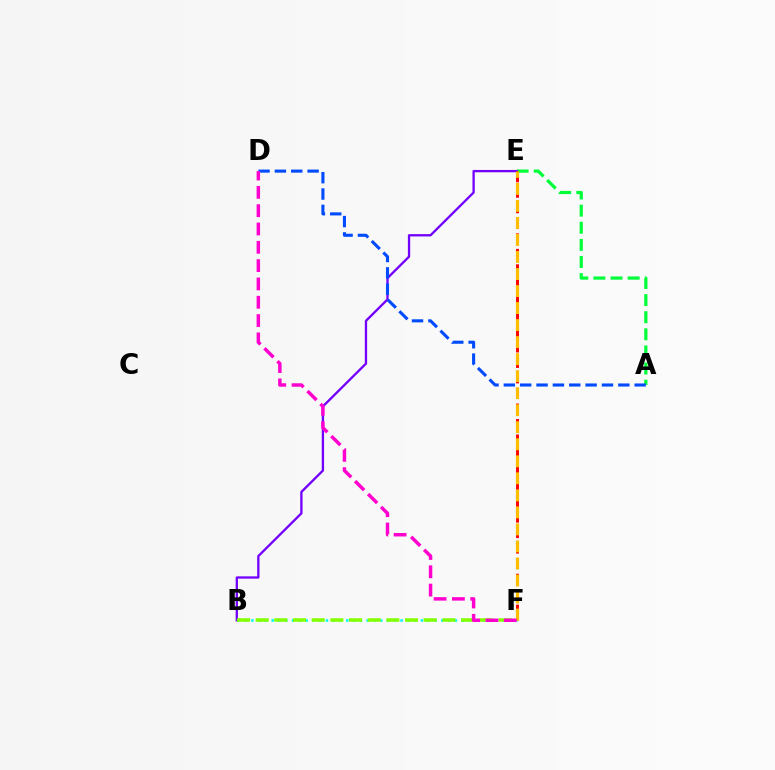{('B', 'F'): [{'color': '#00fff6', 'line_style': 'dotted', 'thickness': 1.84}, {'color': '#84ff00', 'line_style': 'dashed', 'thickness': 2.54}], ('A', 'E'): [{'color': '#00ff39', 'line_style': 'dashed', 'thickness': 2.32}], ('B', 'E'): [{'color': '#7200ff', 'line_style': 'solid', 'thickness': 1.67}], ('E', 'F'): [{'color': '#ff0000', 'line_style': 'dashed', 'thickness': 2.1}, {'color': '#ffbd00', 'line_style': 'dashed', 'thickness': 2.31}], ('A', 'D'): [{'color': '#004bff', 'line_style': 'dashed', 'thickness': 2.22}], ('D', 'F'): [{'color': '#ff00cf', 'line_style': 'dashed', 'thickness': 2.49}]}